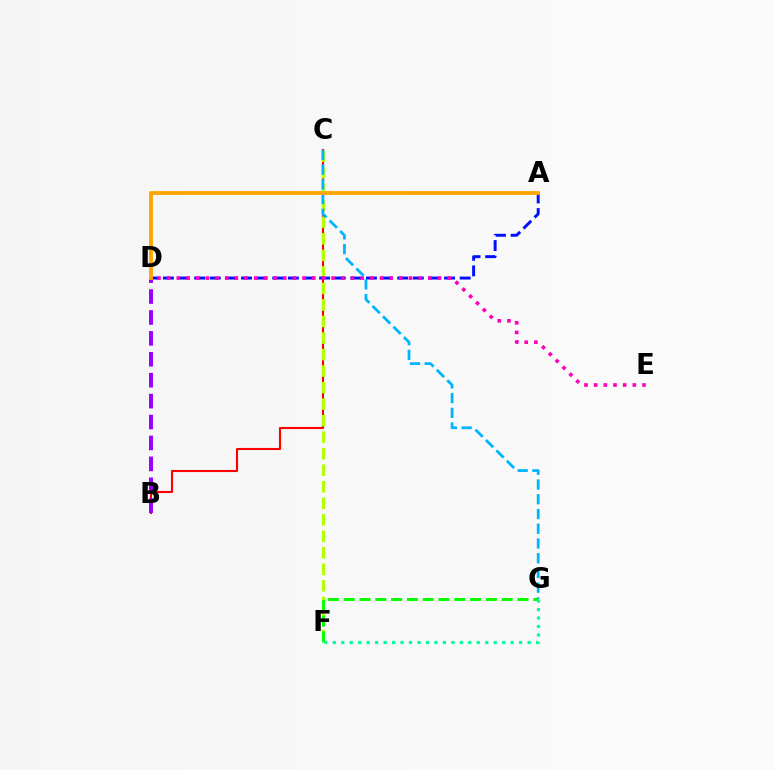{('B', 'C'): [{'color': '#ff0000', 'line_style': 'solid', 'thickness': 1.51}], ('C', 'F'): [{'color': '#b3ff00', 'line_style': 'dashed', 'thickness': 2.24}], ('A', 'D'): [{'color': '#0010ff', 'line_style': 'dashed', 'thickness': 2.12}, {'color': '#ffa500', 'line_style': 'solid', 'thickness': 2.76}], ('F', 'G'): [{'color': '#08ff00', 'line_style': 'dashed', 'thickness': 2.15}, {'color': '#00ff9d', 'line_style': 'dotted', 'thickness': 2.3}], ('B', 'D'): [{'color': '#9b00ff', 'line_style': 'dashed', 'thickness': 2.84}], ('D', 'E'): [{'color': '#ff00bd', 'line_style': 'dotted', 'thickness': 2.63}], ('C', 'G'): [{'color': '#00b5ff', 'line_style': 'dashed', 'thickness': 2.0}]}